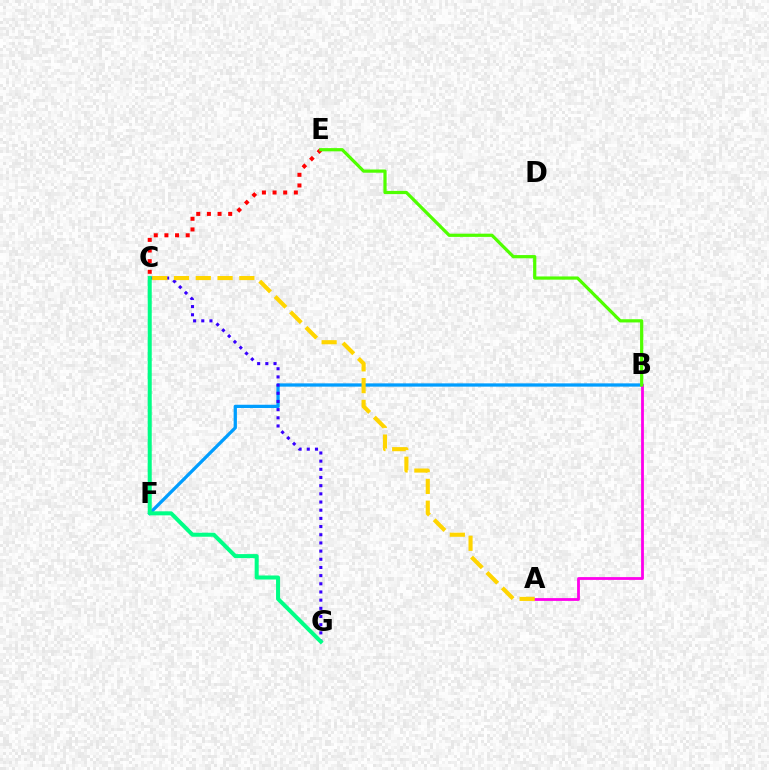{('C', 'E'): [{'color': '#ff0000', 'line_style': 'dotted', 'thickness': 2.89}], ('B', 'F'): [{'color': '#009eff', 'line_style': 'solid', 'thickness': 2.36}], ('A', 'B'): [{'color': '#ff00ed', 'line_style': 'solid', 'thickness': 2.01}], ('B', 'E'): [{'color': '#4fff00', 'line_style': 'solid', 'thickness': 2.32}], ('C', 'G'): [{'color': '#3700ff', 'line_style': 'dotted', 'thickness': 2.22}, {'color': '#00ff86', 'line_style': 'solid', 'thickness': 2.9}], ('A', 'C'): [{'color': '#ffd500', 'line_style': 'dashed', 'thickness': 2.96}]}